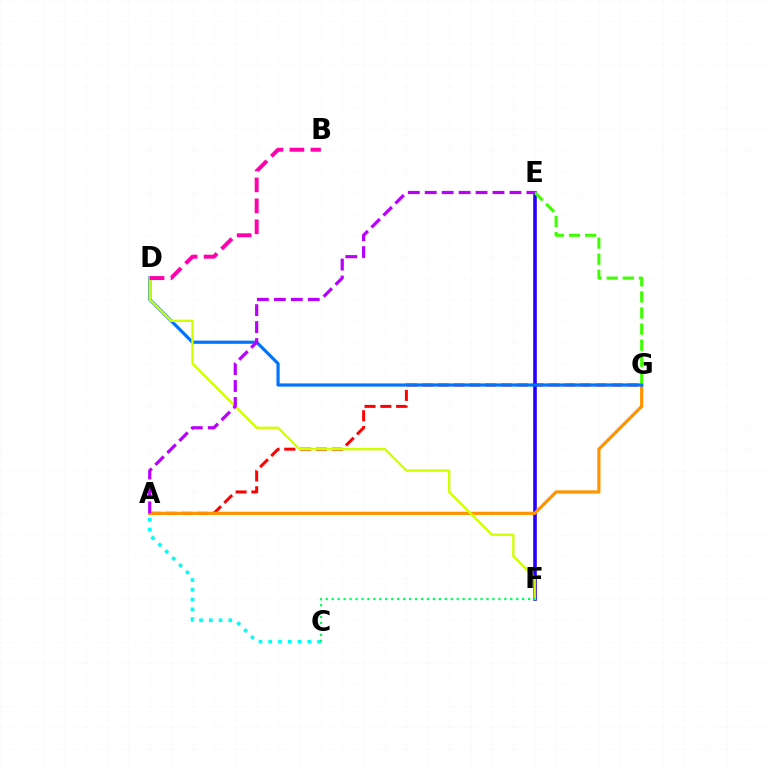{('A', 'G'): [{'color': '#ff0000', 'line_style': 'dashed', 'thickness': 2.14}, {'color': '#ff9400', 'line_style': 'solid', 'thickness': 2.31}], ('E', 'F'): [{'color': '#2500ff', 'line_style': 'solid', 'thickness': 2.59}], ('E', 'G'): [{'color': '#3dff00', 'line_style': 'dashed', 'thickness': 2.19}], ('D', 'G'): [{'color': '#0074ff', 'line_style': 'solid', 'thickness': 2.29}], ('A', 'C'): [{'color': '#00fff6', 'line_style': 'dotted', 'thickness': 2.65}], ('D', 'F'): [{'color': '#d1ff00', 'line_style': 'solid', 'thickness': 1.69}], ('C', 'F'): [{'color': '#00ff5c', 'line_style': 'dotted', 'thickness': 1.62}], ('B', 'D'): [{'color': '#ff00ac', 'line_style': 'dashed', 'thickness': 2.85}], ('A', 'E'): [{'color': '#b900ff', 'line_style': 'dashed', 'thickness': 2.3}]}